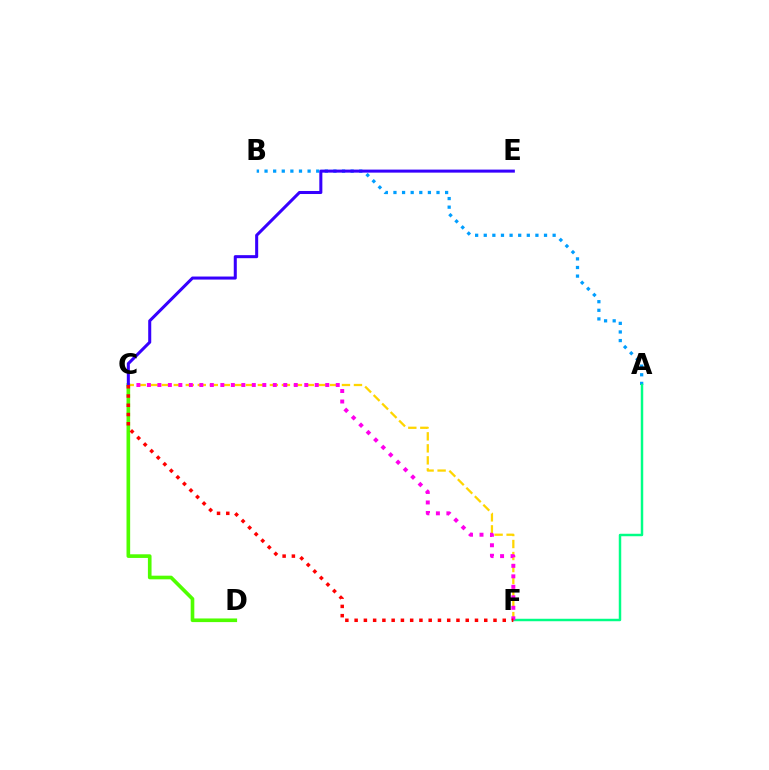{('A', 'B'): [{'color': '#009eff', 'line_style': 'dotted', 'thickness': 2.34}], ('C', 'F'): [{'color': '#ffd500', 'line_style': 'dashed', 'thickness': 1.63}, {'color': '#ff00ed', 'line_style': 'dotted', 'thickness': 2.85}, {'color': '#ff0000', 'line_style': 'dotted', 'thickness': 2.52}], ('A', 'F'): [{'color': '#00ff86', 'line_style': 'solid', 'thickness': 1.78}], ('C', 'D'): [{'color': '#4fff00', 'line_style': 'solid', 'thickness': 2.62}], ('C', 'E'): [{'color': '#3700ff', 'line_style': 'solid', 'thickness': 2.19}]}